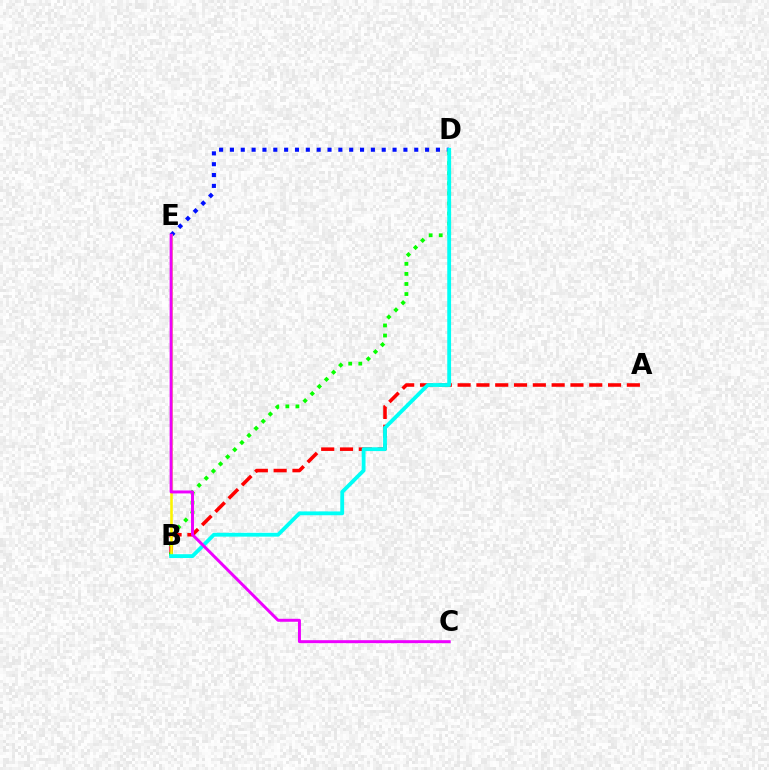{('A', 'B'): [{'color': '#ff0000', 'line_style': 'dashed', 'thickness': 2.55}], ('D', 'E'): [{'color': '#0010ff', 'line_style': 'dotted', 'thickness': 2.95}], ('B', 'D'): [{'color': '#08ff00', 'line_style': 'dotted', 'thickness': 2.74}, {'color': '#00fff6', 'line_style': 'solid', 'thickness': 2.75}], ('B', 'E'): [{'color': '#fcf500', 'line_style': 'solid', 'thickness': 1.86}], ('C', 'E'): [{'color': '#ee00ff', 'line_style': 'solid', 'thickness': 2.14}]}